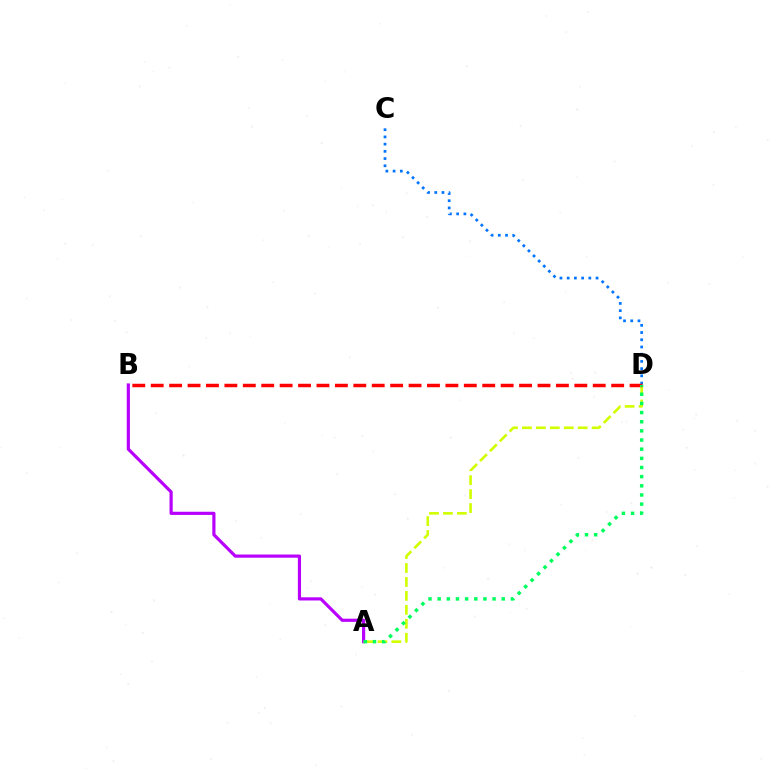{('A', 'B'): [{'color': '#b900ff', 'line_style': 'solid', 'thickness': 2.28}], ('C', 'D'): [{'color': '#0074ff', 'line_style': 'dotted', 'thickness': 1.96}], ('A', 'D'): [{'color': '#d1ff00', 'line_style': 'dashed', 'thickness': 1.89}, {'color': '#00ff5c', 'line_style': 'dotted', 'thickness': 2.49}], ('B', 'D'): [{'color': '#ff0000', 'line_style': 'dashed', 'thickness': 2.5}]}